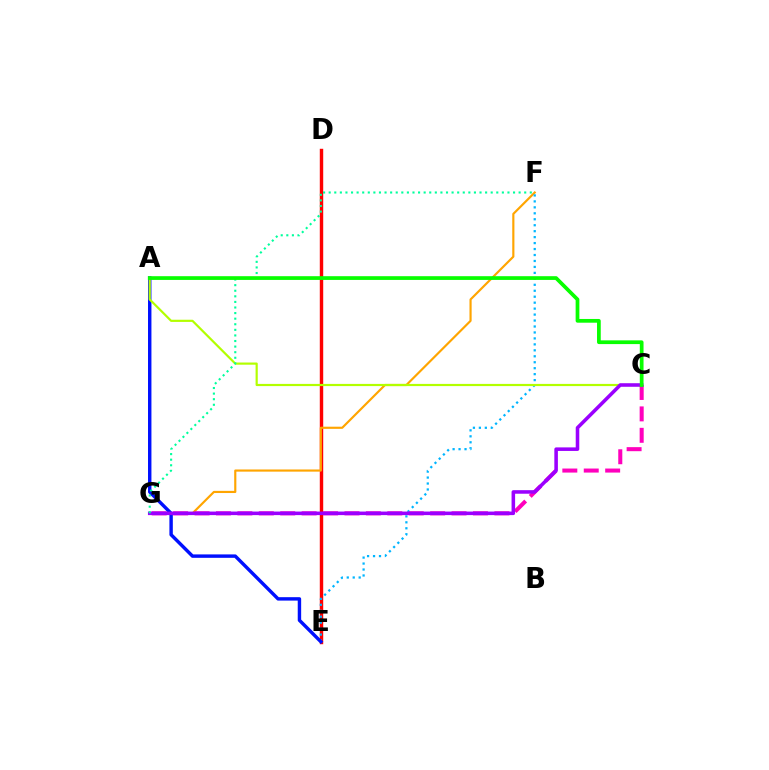{('D', 'E'): [{'color': '#ff0000', 'line_style': 'solid', 'thickness': 2.47}], ('F', 'G'): [{'color': '#ffa500', 'line_style': 'solid', 'thickness': 1.55}, {'color': '#00ff9d', 'line_style': 'dotted', 'thickness': 1.52}], ('E', 'F'): [{'color': '#00b5ff', 'line_style': 'dotted', 'thickness': 1.62}], ('A', 'E'): [{'color': '#0010ff', 'line_style': 'solid', 'thickness': 2.46}], ('C', 'G'): [{'color': '#ff00bd', 'line_style': 'dashed', 'thickness': 2.91}, {'color': '#9b00ff', 'line_style': 'solid', 'thickness': 2.56}], ('A', 'C'): [{'color': '#b3ff00', 'line_style': 'solid', 'thickness': 1.57}, {'color': '#08ff00', 'line_style': 'solid', 'thickness': 2.69}]}